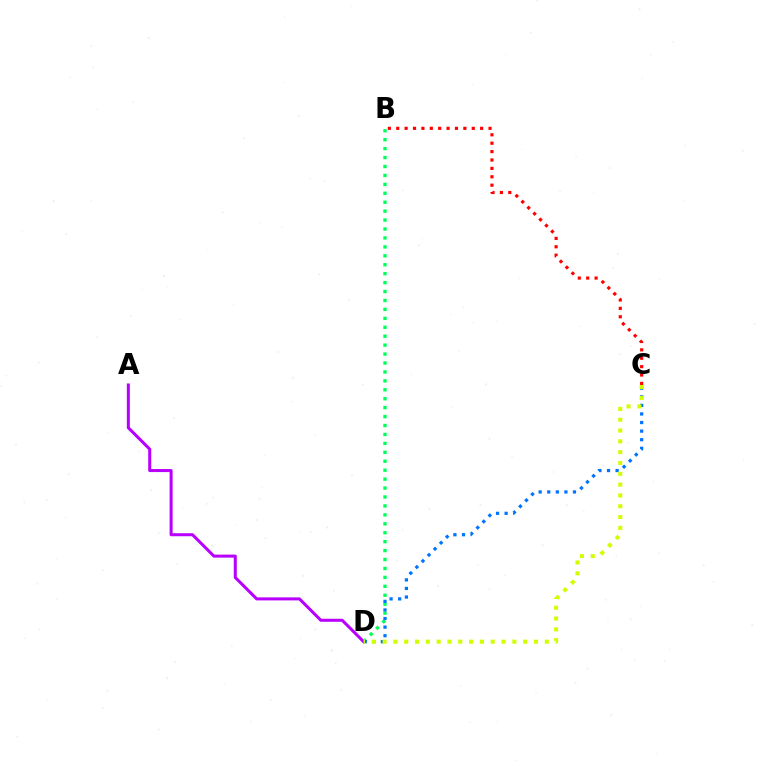{('B', 'D'): [{'color': '#00ff5c', 'line_style': 'dotted', 'thickness': 2.43}], ('C', 'D'): [{'color': '#0074ff', 'line_style': 'dotted', 'thickness': 2.33}, {'color': '#d1ff00', 'line_style': 'dotted', 'thickness': 2.94}], ('A', 'D'): [{'color': '#b900ff', 'line_style': 'solid', 'thickness': 2.18}], ('B', 'C'): [{'color': '#ff0000', 'line_style': 'dotted', 'thickness': 2.28}]}